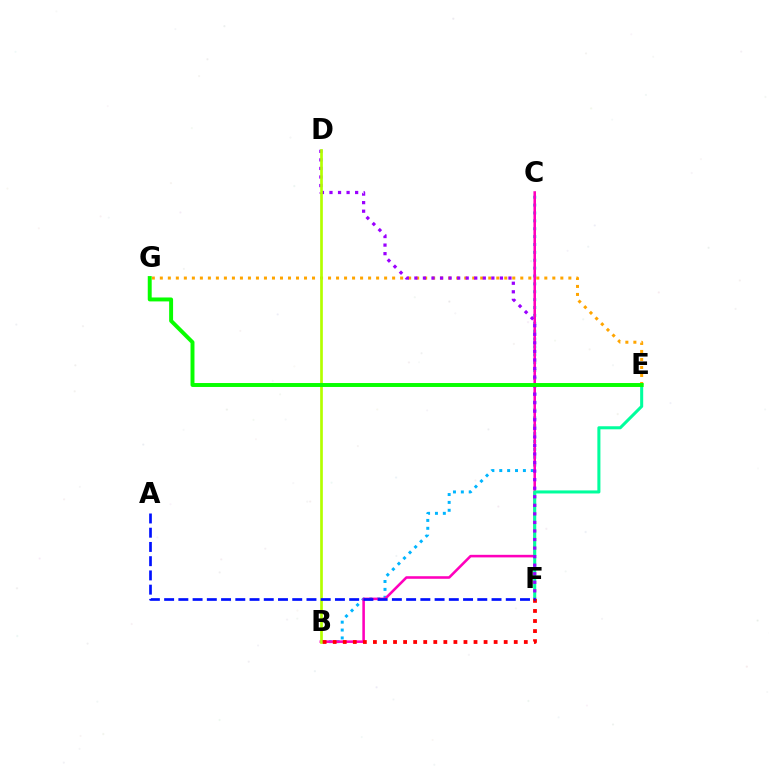{('E', 'G'): [{'color': '#ffa500', 'line_style': 'dotted', 'thickness': 2.18}, {'color': '#08ff00', 'line_style': 'solid', 'thickness': 2.83}], ('B', 'C'): [{'color': '#00b5ff', 'line_style': 'dotted', 'thickness': 2.14}, {'color': '#ff00bd', 'line_style': 'solid', 'thickness': 1.85}], ('E', 'F'): [{'color': '#00ff9d', 'line_style': 'solid', 'thickness': 2.19}], ('D', 'F'): [{'color': '#9b00ff', 'line_style': 'dotted', 'thickness': 2.32}], ('B', 'D'): [{'color': '#b3ff00', 'line_style': 'solid', 'thickness': 1.94}], ('B', 'F'): [{'color': '#ff0000', 'line_style': 'dotted', 'thickness': 2.73}], ('A', 'F'): [{'color': '#0010ff', 'line_style': 'dashed', 'thickness': 1.93}]}